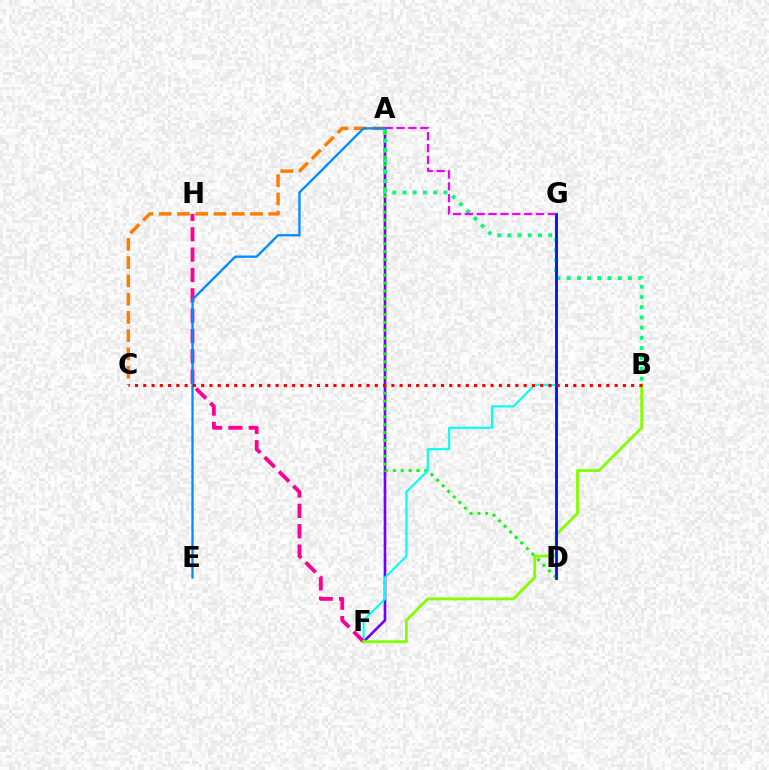{('A', 'C'): [{'color': '#ff7c00', 'line_style': 'dashed', 'thickness': 2.48}], ('A', 'F'): [{'color': '#7200ff', 'line_style': 'solid', 'thickness': 1.91}], ('A', 'D'): [{'color': '#08ff00', 'line_style': 'dotted', 'thickness': 2.14}], ('D', 'G'): [{'color': '#fcf500', 'line_style': 'dotted', 'thickness': 1.85}, {'color': '#0010ff', 'line_style': 'solid', 'thickness': 2.01}], ('A', 'B'): [{'color': '#00ff74', 'line_style': 'dotted', 'thickness': 2.78}], ('F', 'G'): [{'color': '#00fff6', 'line_style': 'solid', 'thickness': 1.53}], ('F', 'H'): [{'color': '#ff0094', 'line_style': 'dashed', 'thickness': 2.76}], ('B', 'F'): [{'color': '#84ff00', 'line_style': 'solid', 'thickness': 2.04}], ('A', 'G'): [{'color': '#ee00ff', 'line_style': 'dashed', 'thickness': 1.61}], ('A', 'E'): [{'color': '#008cff', 'line_style': 'solid', 'thickness': 1.66}], ('B', 'C'): [{'color': '#ff0000', 'line_style': 'dotted', 'thickness': 2.25}]}